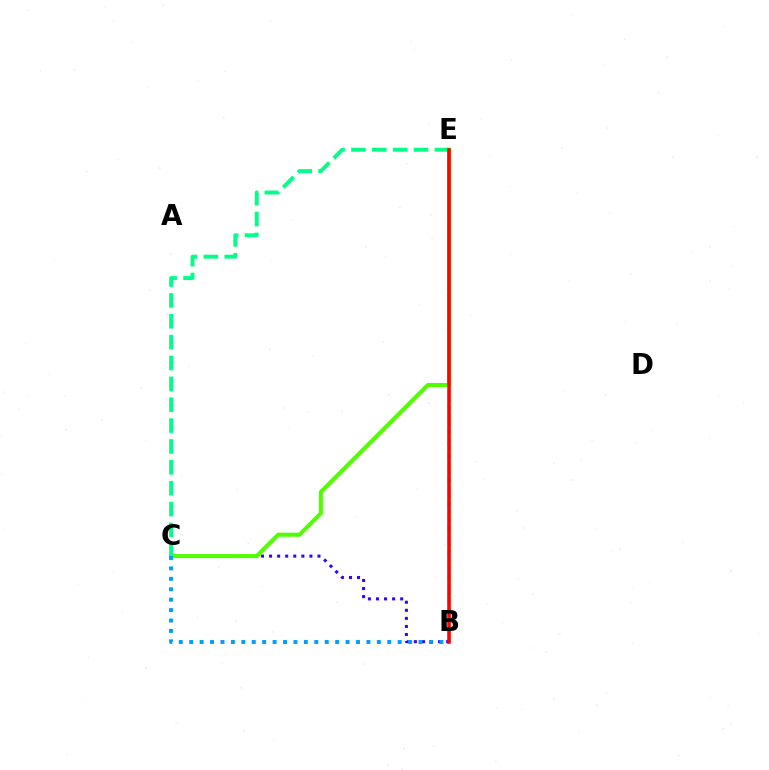{('B', 'E'): [{'color': '#ff00ed', 'line_style': 'dashed', 'thickness': 1.65}, {'color': '#ffd500', 'line_style': 'dotted', 'thickness': 2.18}, {'color': '#ff0000', 'line_style': 'solid', 'thickness': 2.54}], ('B', 'C'): [{'color': '#3700ff', 'line_style': 'dotted', 'thickness': 2.19}, {'color': '#009eff', 'line_style': 'dotted', 'thickness': 2.83}], ('C', 'E'): [{'color': '#4fff00', 'line_style': 'solid', 'thickness': 2.92}, {'color': '#00ff86', 'line_style': 'dashed', 'thickness': 2.83}]}